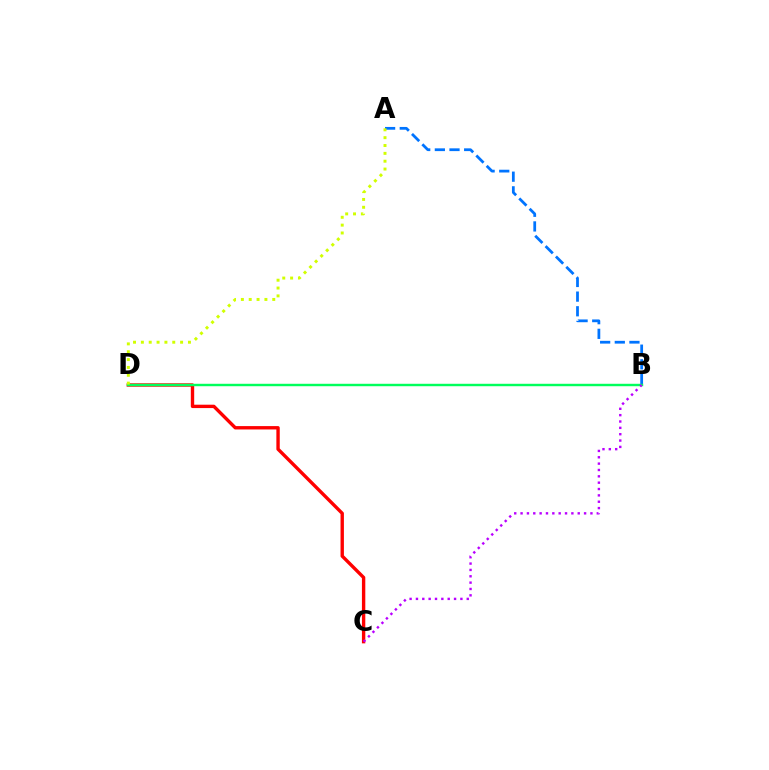{('C', 'D'): [{'color': '#ff0000', 'line_style': 'solid', 'thickness': 2.43}], ('A', 'B'): [{'color': '#0074ff', 'line_style': 'dashed', 'thickness': 1.99}], ('B', 'D'): [{'color': '#00ff5c', 'line_style': 'solid', 'thickness': 1.75}], ('B', 'C'): [{'color': '#b900ff', 'line_style': 'dotted', 'thickness': 1.73}], ('A', 'D'): [{'color': '#d1ff00', 'line_style': 'dotted', 'thickness': 2.13}]}